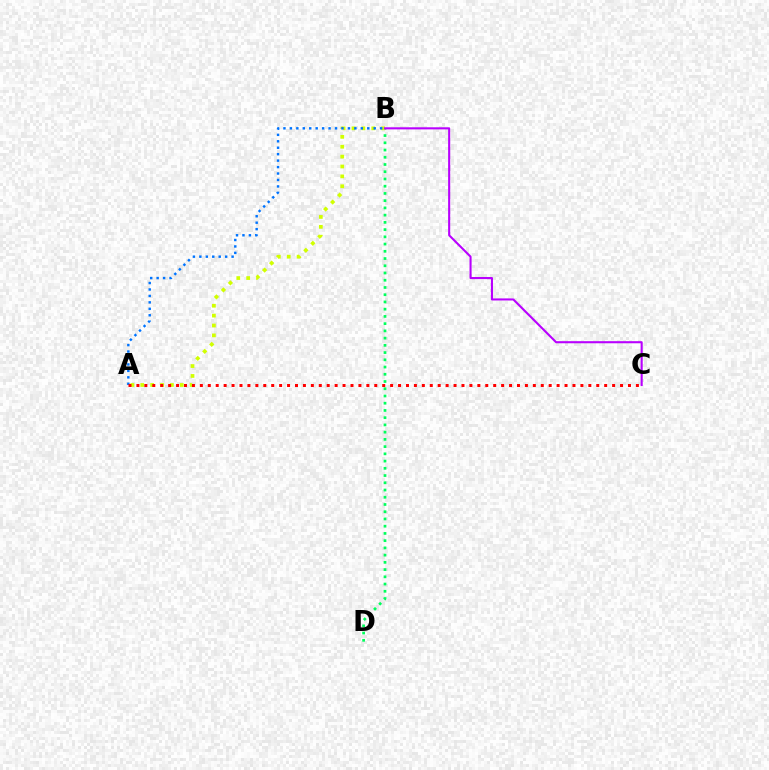{('B', 'D'): [{'color': '#00ff5c', 'line_style': 'dotted', 'thickness': 1.97}], ('A', 'B'): [{'color': '#d1ff00', 'line_style': 'dotted', 'thickness': 2.69}, {'color': '#0074ff', 'line_style': 'dotted', 'thickness': 1.75}], ('B', 'C'): [{'color': '#b900ff', 'line_style': 'solid', 'thickness': 1.51}], ('A', 'C'): [{'color': '#ff0000', 'line_style': 'dotted', 'thickness': 2.15}]}